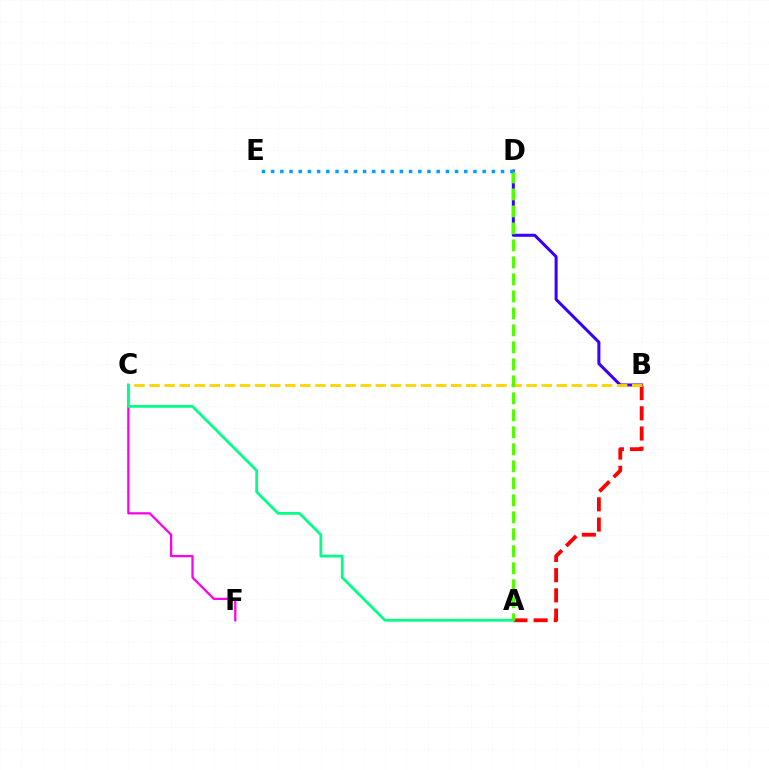{('B', 'D'): [{'color': '#3700ff', 'line_style': 'solid', 'thickness': 2.18}], ('C', 'F'): [{'color': '#ff00ed', 'line_style': 'solid', 'thickness': 1.62}], ('A', 'B'): [{'color': '#ff0000', 'line_style': 'dashed', 'thickness': 2.75}], ('B', 'C'): [{'color': '#ffd500', 'line_style': 'dashed', 'thickness': 2.05}], ('A', 'C'): [{'color': '#00ff86', 'line_style': 'solid', 'thickness': 1.97}], ('A', 'D'): [{'color': '#4fff00', 'line_style': 'dashed', 'thickness': 2.31}], ('D', 'E'): [{'color': '#009eff', 'line_style': 'dotted', 'thickness': 2.5}]}